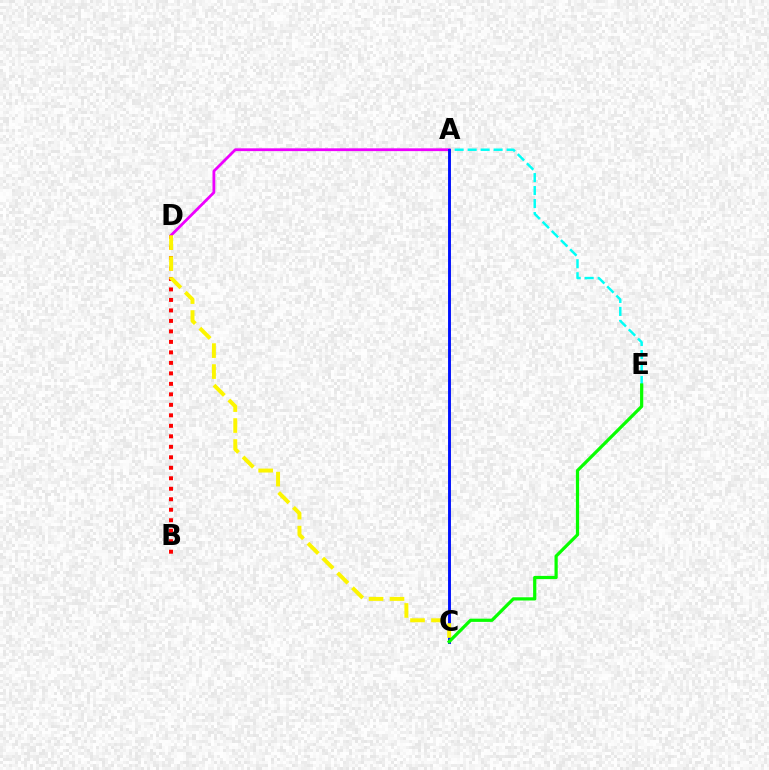{('A', 'E'): [{'color': '#00fff6', 'line_style': 'dashed', 'thickness': 1.76}], ('B', 'D'): [{'color': '#ff0000', 'line_style': 'dotted', 'thickness': 2.85}], ('A', 'D'): [{'color': '#ee00ff', 'line_style': 'solid', 'thickness': 2.01}], ('A', 'C'): [{'color': '#0010ff', 'line_style': 'solid', 'thickness': 2.09}], ('C', 'D'): [{'color': '#fcf500', 'line_style': 'dashed', 'thickness': 2.85}], ('C', 'E'): [{'color': '#08ff00', 'line_style': 'solid', 'thickness': 2.32}]}